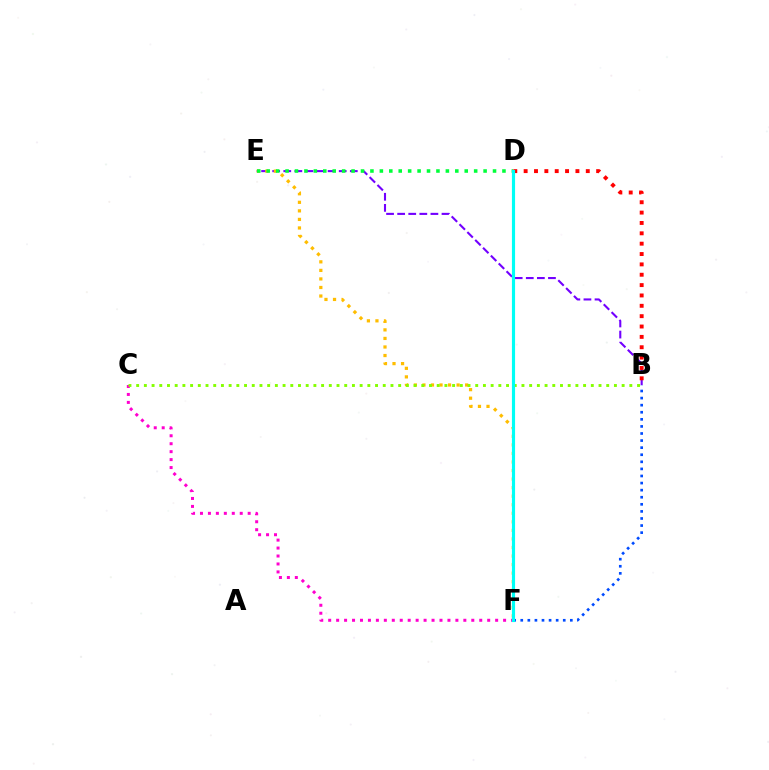{('B', 'E'): [{'color': '#7200ff', 'line_style': 'dashed', 'thickness': 1.51}], ('B', 'D'): [{'color': '#ff0000', 'line_style': 'dotted', 'thickness': 2.81}], ('E', 'F'): [{'color': '#ffbd00', 'line_style': 'dotted', 'thickness': 2.32}], ('D', 'E'): [{'color': '#00ff39', 'line_style': 'dotted', 'thickness': 2.56}], ('C', 'F'): [{'color': '#ff00cf', 'line_style': 'dotted', 'thickness': 2.16}], ('B', 'F'): [{'color': '#004bff', 'line_style': 'dotted', 'thickness': 1.92}], ('B', 'C'): [{'color': '#84ff00', 'line_style': 'dotted', 'thickness': 2.09}], ('D', 'F'): [{'color': '#00fff6', 'line_style': 'solid', 'thickness': 2.27}]}